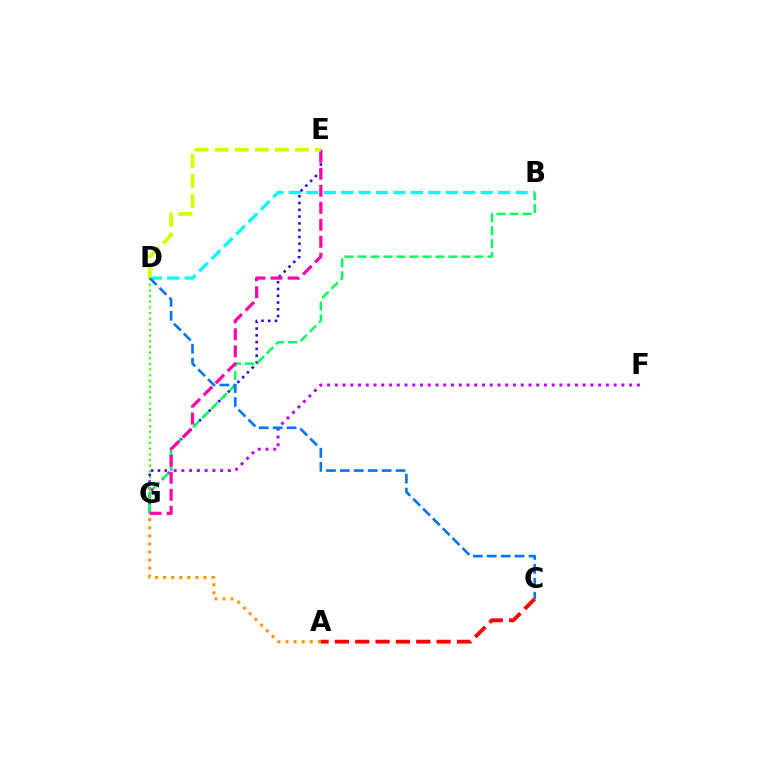{('E', 'G'): [{'color': '#2500ff', 'line_style': 'dotted', 'thickness': 1.84}, {'color': '#ff00ac', 'line_style': 'dashed', 'thickness': 2.31}], ('B', 'D'): [{'color': '#00fff6', 'line_style': 'dashed', 'thickness': 2.37}], ('F', 'G'): [{'color': '#b900ff', 'line_style': 'dotted', 'thickness': 2.1}], ('D', 'G'): [{'color': '#3dff00', 'line_style': 'dotted', 'thickness': 1.54}], ('B', 'G'): [{'color': '#00ff5c', 'line_style': 'dashed', 'thickness': 1.76}], ('A', 'C'): [{'color': '#ff0000', 'line_style': 'dashed', 'thickness': 2.76}], ('A', 'G'): [{'color': '#ff9400', 'line_style': 'dotted', 'thickness': 2.19}], ('C', 'D'): [{'color': '#0074ff', 'line_style': 'dashed', 'thickness': 1.89}], ('D', 'E'): [{'color': '#d1ff00', 'line_style': 'dashed', 'thickness': 2.73}]}